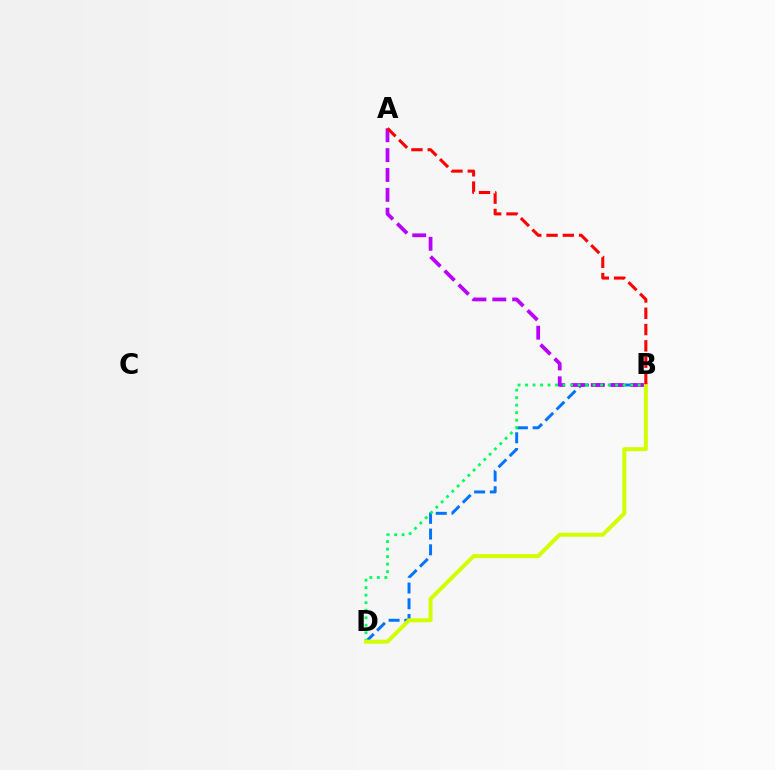{('B', 'D'): [{'color': '#0074ff', 'line_style': 'dashed', 'thickness': 2.14}, {'color': '#00ff5c', 'line_style': 'dotted', 'thickness': 2.04}, {'color': '#d1ff00', 'line_style': 'solid', 'thickness': 2.88}], ('A', 'B'): [{'color': '#b900ff', 'line_style': 'dashed', 'thickness': 2.7}, {'color': '#ff0000', 'line_style': 'dashed', 'thickness': 2.21}]}